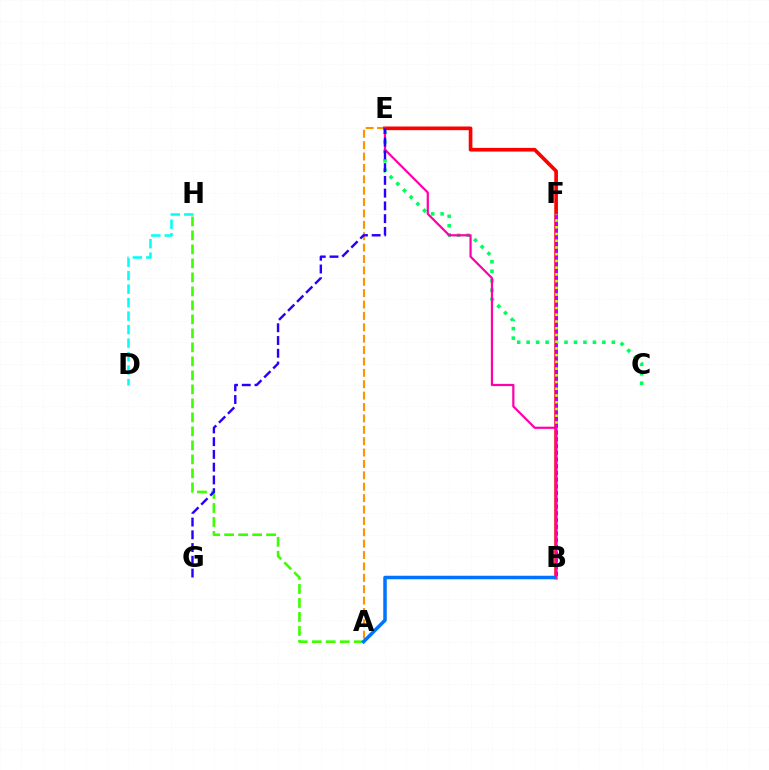{('A', 'H'): [{'color': '#3dff00', 'line_style': 'dashed', 'thickness': 1.9}], ('A', 'E'): [{'color': '#ff9400', 'line_style': 'dashed', 'thickness': 1.55}], ('B', 'E'): [{'color': '#ff0000', 'line_style': 'solid', 'thickness': 2.64}, {'color': '#ff00ac', 'line_style': 'solid', 'thickness': 1.6}], ('C', 'E'): [{'color': '#00ff5c', 'line_style': 'dotted', 'thickness': 2.57}], ('B', 'F'): [{'color': '#b900ff', 'line_style': 'solid', 'thickness': 1.58}, {'color': '#d1ff00', 'line_style': 'dotted', 'thickness': 1.83}], ('A', 'B'): [{'color': '#0074ff', 'line_style': 'solid', 'thickness': 2.53}], ('D', 'H'): [{'color': '#00fff6', 'line_style': 'dashed', 'thickness': 1.83}], ('E', 'G'): [{'color': '#2500ff', 'line_style': 'dashed', 'thickness': 1.73}]}